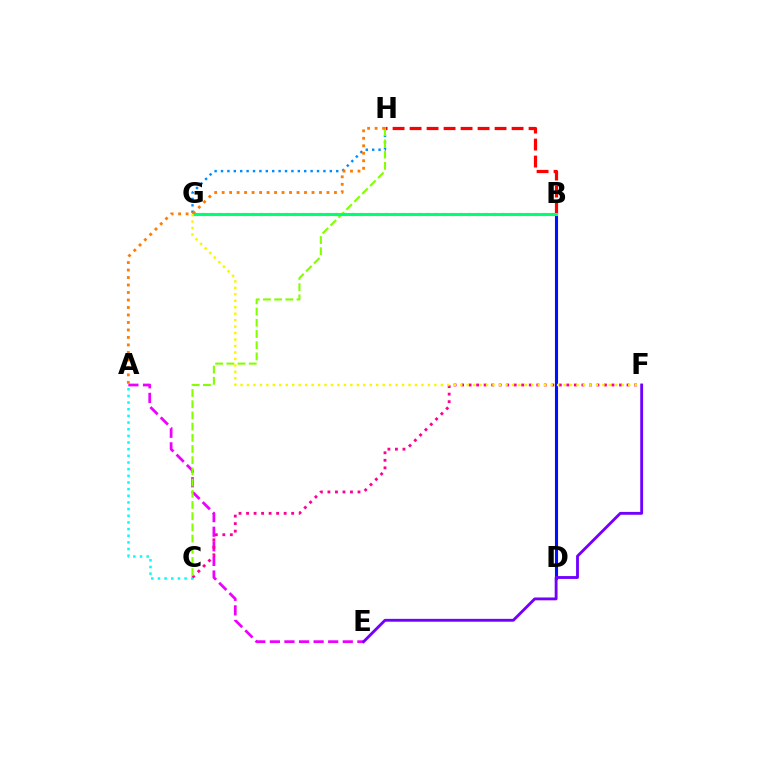{('A', 'E'): [{'color': '#ee00ff', 'line_style': 'dashed', 'thickness': 1.98}], ('A', 'C'): [{'color': '#00fff6', 'line_style': 'dotted', 'thickness': 1.81}], ('C', 'F'): [{'color': '#ff0094', 'line_style': 'dotted', 'thickness': 2.04}], ('G', 'H'): [{'color': '#008cff', 'line_style': 'dotted', 'thickness': 1.74}], ('B', 'G'): [{'color': '#08ff00', 'line_style': 'dotted', 'thickness': 2.26}, {'color': '#00ff74', 'line_style': 'solid', 'thickness': 2.19}], ('B', 'H'): [{'color': '#ff0000', 'line_style': 'dashed', 'thickness': 2.31}], ('C', 'H'): [{'color': '#84ff00', 'line_style': 'dashed', 'thickness': 1.52}], ('B', 'D'): [{'color': '#0010ff', 'line_style': 'solid', 'thickness': 2.22}], ('F', 'G'): [{'color': '#fcf500', 'line_style': 'dotted', 'thickness': 1.76}], ('A', 'H'): [{'color': '#ff7c00', 'line_style': 'dotted', 'thickness': 2.03}], ('E', 'F'): [{'color': '#7200ff', 'line_style': 'solid', 'thickness': 2.05}]}